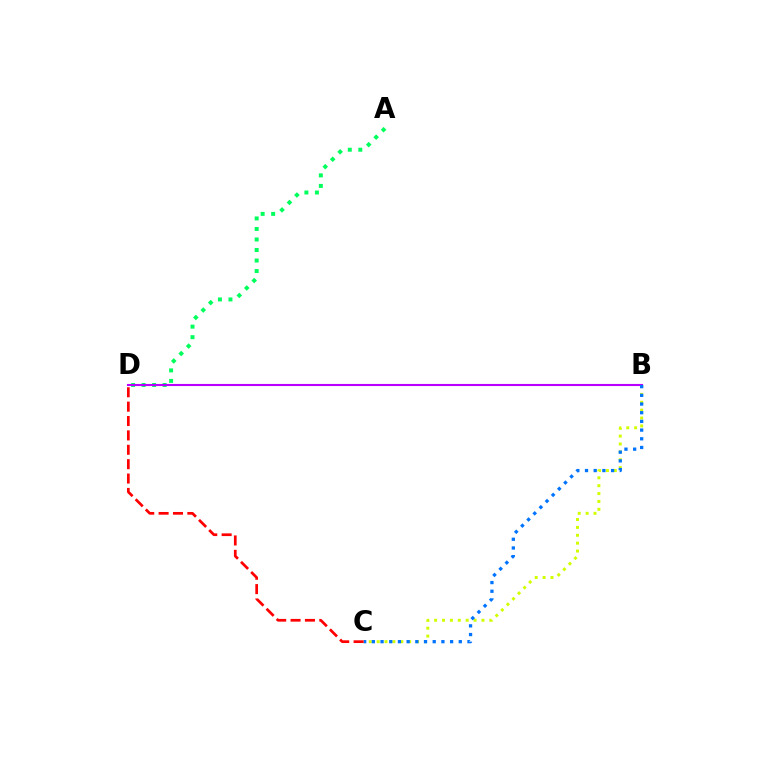{('A', 'D'): [{'color': '#00ff5c', 'line_style': 'dotted', 'thickness': 2.86}], ('B', 'C'): [{'color': '#d1ff00', 'line_style': 'dotted', 'thickness': 2.14}, {'color': '#0074ff', 'line_style': 'dotted', 'thickness': 2.36}], ('B', 'D'): [{'color': '#b900ff', 'line_style': 'solid', 'thickness': 1.52}], ('C', 'D'): [{'color': '#ff0000', 'line_style': 'dashed', 'thickness': 1.95}]}